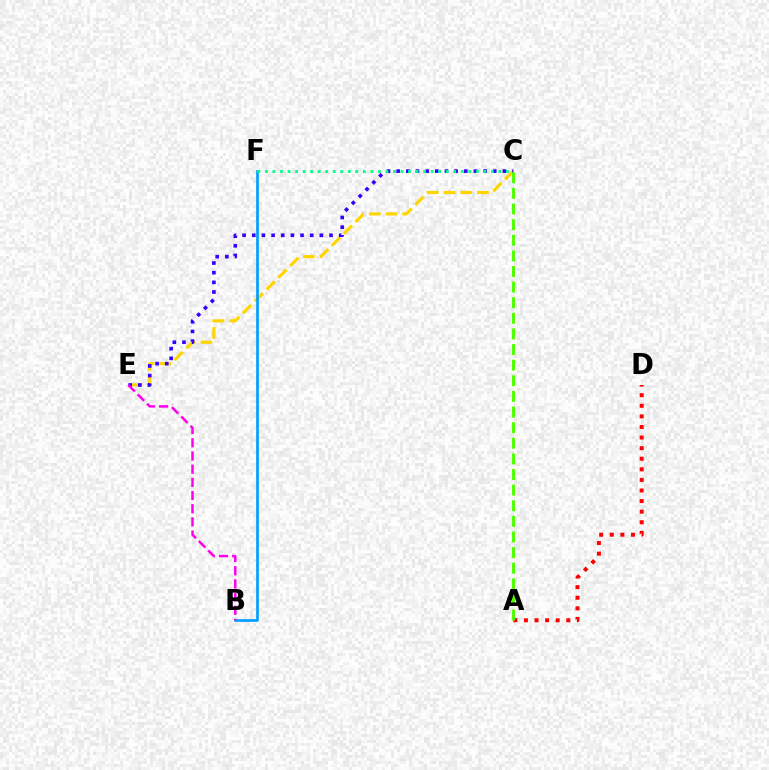{('C', 'E'): [{'color': '#ffd500', 'line_style': 'dashed', 'thickness': 2.27}, {'color': '#3700ff', 'line_style': 'dotted', 'thickness': 2.62}], ('B', 'F'): [{'color': '#009eff', 'line_style': 'solid', 'thickness': 1.92}], ('B', 'E'): [{'color': '#ff00ed', 'line_style': 'dashed', 'thickness': 1.79}], ('A', 'D'): [{'color': '#ff0000', 'line_style': 'dotted', 'thickness': 2.88}], ('C', 'F'): [{'color': '#00ff86', 'line_style': 'dotted', 'thickness': 2.05}], ('A', 'C'): [{'color': '#4fff00', 'line_style': 'dashed', 'thickness': 2.12}]}